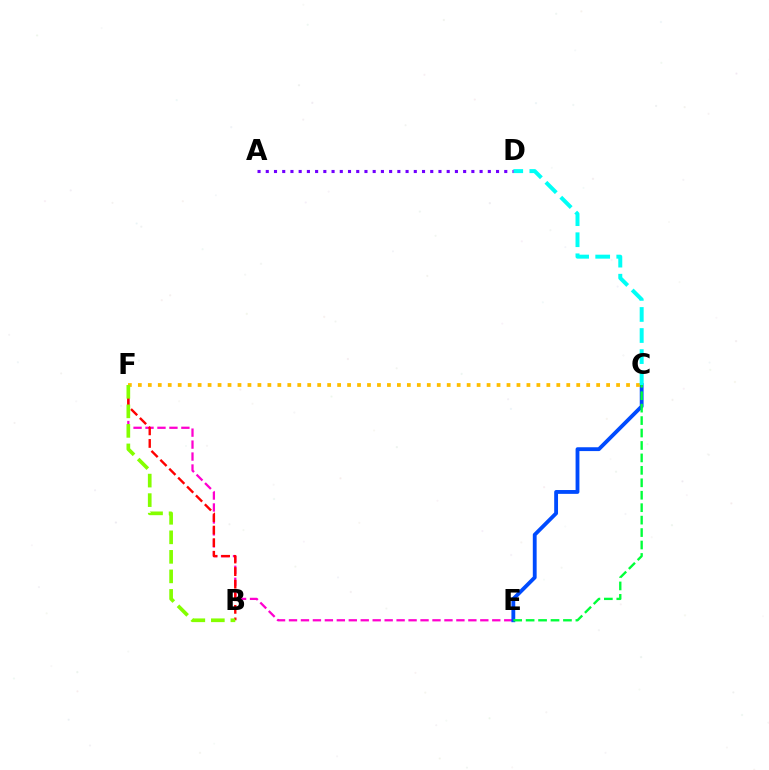{('E', 'F'): [{'color': '#ff00cf', 'line_style': 'dashed', 'thickness': 1.62}], ('C', 'E'): [{'color': '#004bff', 'line_style': 'solid', 'thickness': 2.76}, {'color': '#00ff39', 'line_style': 'dashed', 'thickness': 1.69}], ('B', 'F'): [{'color': '#ff0000', 'line_style': 'dashed', 'thickness': 1.71}, {'color': '#84ff00', 'line_style': 'dashed', 'thickness': 2.65}], ('C', 'F'): [{'color': '#ffbd00', 'line_style': 'dotted', 'thickness': 2.71}], ('C', 'D'): [{'color': '#00fff6', 'line_style': 'dashed', 'thickness': 2.86}], ('A', 'D'): [{'color': '#7200ff', 'line_style': 'dotted', 'thickness': 2.23}]}